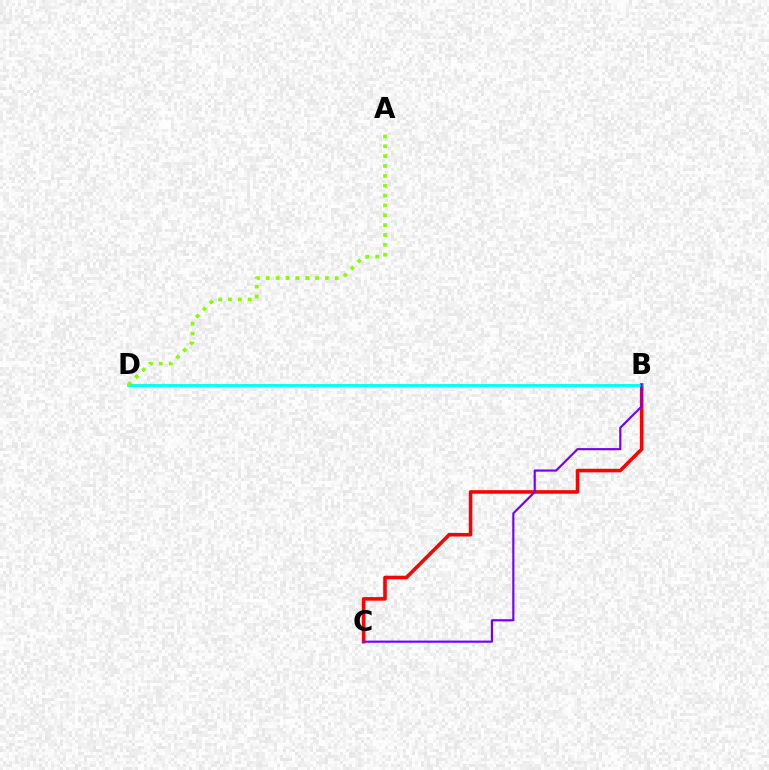{('B', 'C'): [{'color': '#ff0000', 'line_style': 'solid', 'thickness': 2.57}, {'color': '#7200ff', 'line_style': 'solid', 'thickness': 1.55}], ('B', 'D'): [{'color': '#00fff6', 'line_style': 'solid', 'thickness': 2.04}], ('A', 'D'): [{'color': '#84ff00', 'line_style': 'dotted', 'thickness': 2.68}]}